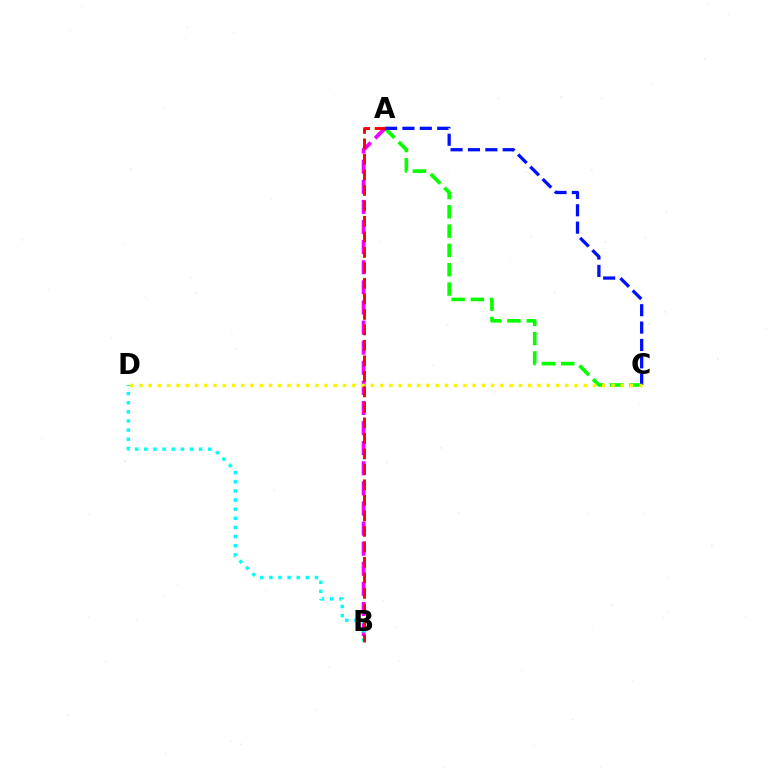{('A', 'C'): [{'color': '#08ff00', 'line_style': 'dashed', 'thickness': 2.62}, {'color': '#0010ff', 'line_style': 'dashed', 'thickness': 2.36}], ('A', 'B'): [{'color': '#ee00ff', 'line_style': 'dashed', 'thickness': 2.73}, {'color': '#ff0000', 'line_style': 'dashed', 'thickness': 2.11}], ('C', 'D'): [{'color': '#fcf500', 'line_style': 'dotted', 'thickness': 2.51}], ('B', 'D'): [{'color': '#00fff6', 'line_style': 'dotted', 'thickness': 2.48}]}